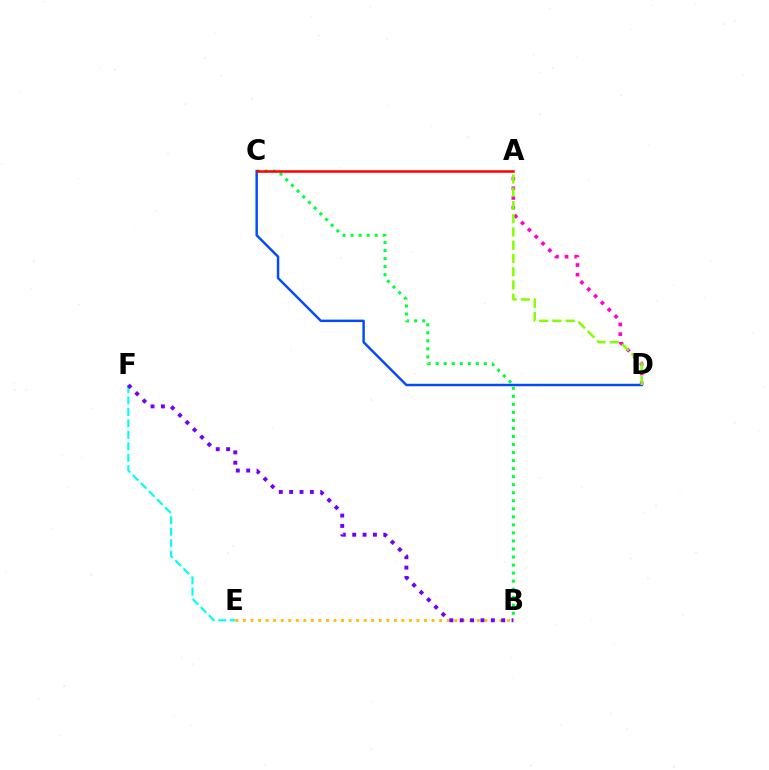{('E', 'F'): [{'color': '#00fff6', 'line_style': 'dashed', 'thickness': 1.56}], ('B', 'C'): [{'color': '#00ff39', 'line_style': 'dotted', 'thickness': 2.18}], ('A', 'D'): [{'color': '#ff00cf', 'line_style': 'dotted', 'thickness': 2.62}, {'color': '#84ff00', 'line_style': 'dashed', 'thickness': 1.8}], ('B', 'E'): [{'color': '#ffbd00', 'line_style': 'dotted', 'thickness': 2.05}], ('C', 'D'): [{'color': '#004bff', 'line_style': 'solid', 'thickness': 1.76}], ('A', 'C'): [{'color': '#ff0000', 'line_style': 'solid', 'thickness': 1.81}], ('B', 'F'): [{'color': '#7200ff', 'line_style': 'dotted', 'thickness': 2.82}]}